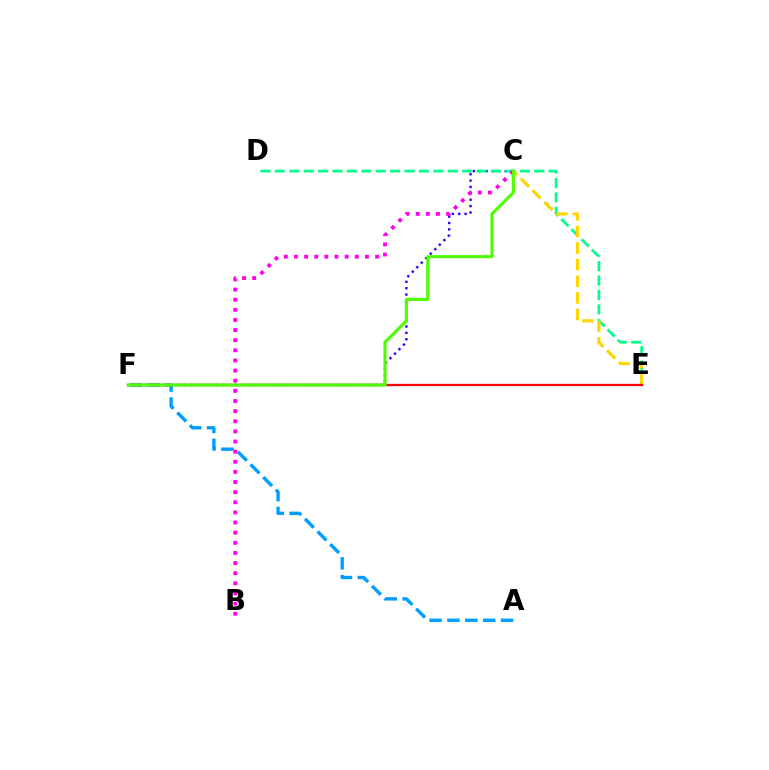{('A', 'F'): [{'color': '#009eff', 'line_style': 'dashed', 'thickness': 2.43}], ('C', 'F'): [{'color': '#3700ff', 'line_style': 'dotted', 'thickness': 1.73}, {'color': '#4fff00', 'line_style': 'solid', 'thickness': 2.24}], ('D', 'E'): [{'color': '#00ff86', 'line_style': 'dashed', 'thickness': 1.96}], ('B', 'C'): [{'color': '#ff00ed', 'line_style': 'dotted', 'thickness': 2.75}], ('C', 'E'): [{'color': '#ffd500', 'line_style': 'dashed', 'thickness': 2.26}], ('E', 'F'): [{'color': '#ff0000', 'line_style': 'solid', 'thickness': 1.66}]}